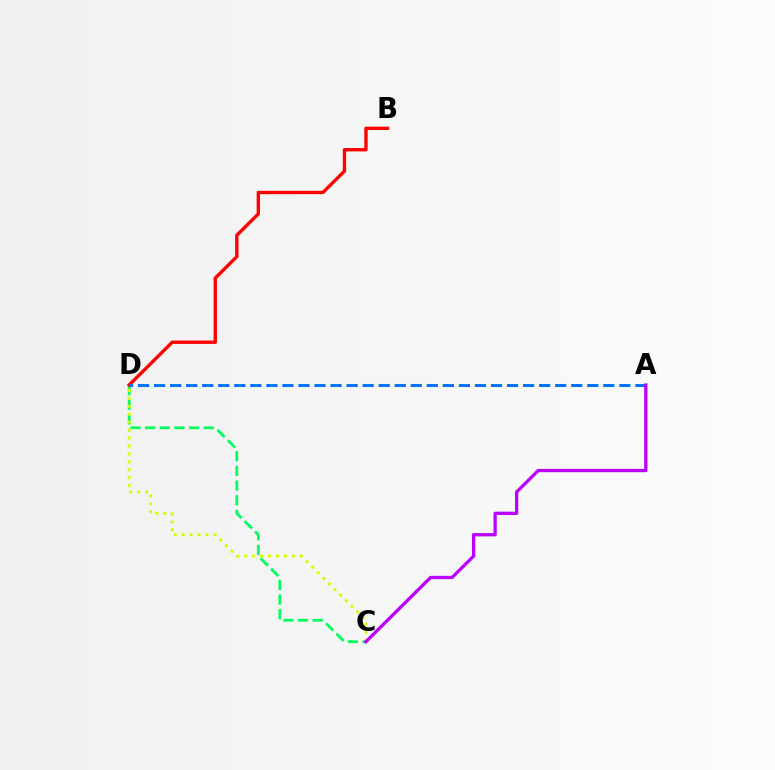{('C', 'D'): [{'color': '#00ff5c', 'line_style': 'dashed', 'thickness': 1.99}, {'color': '#d1ff00', 'line_style': 'dotted', 'thickness': 2.16}], ('B', 'D'): [{'color': '#ff0000', 'line_style': 'solid', 'thickness': 2.42}], ('A', 'D'): [{'color': '#0074ff', 'line_style': 'dashed', 'thickness': 2.18}], ('A', 'C'): [{'color': '#b900ff', 'line_style': 'solid', 'thickness': 2.37}]}